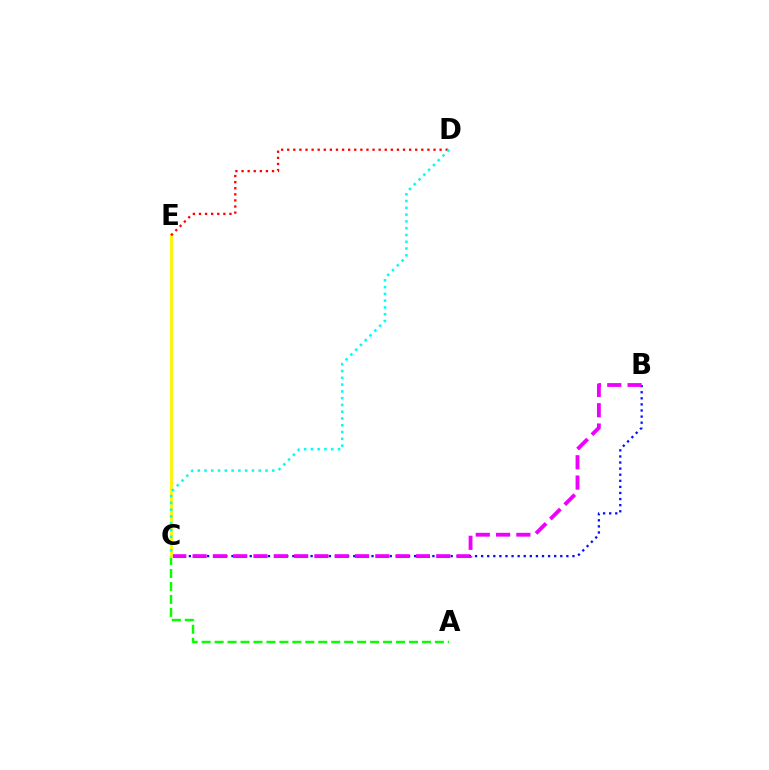{('B', 'C'): [{'color': '#0010ff', 'line_style': 'dotted', 'thickness': 1.65}, {'color': '#ee00ff', 'line_style': 'dashed', 'thickness': 2.76}], ('A', 'C'): [{'color': '#08ff00', 'line_style': 'dashed', 'thickness': 1.76}], ('C', 'E'): [{'color': '#fcf500', 'line_style': 'solid', 'thickness': 2.03}], ('D', 'E'): [{'color': '#ff0000', 'line_style': 'dotted', 'thickness': 1.66}], ('C', 'D'): [{'color': '#00fff6', 'line_style': 'dotted', 'thickness': 1.84}]}